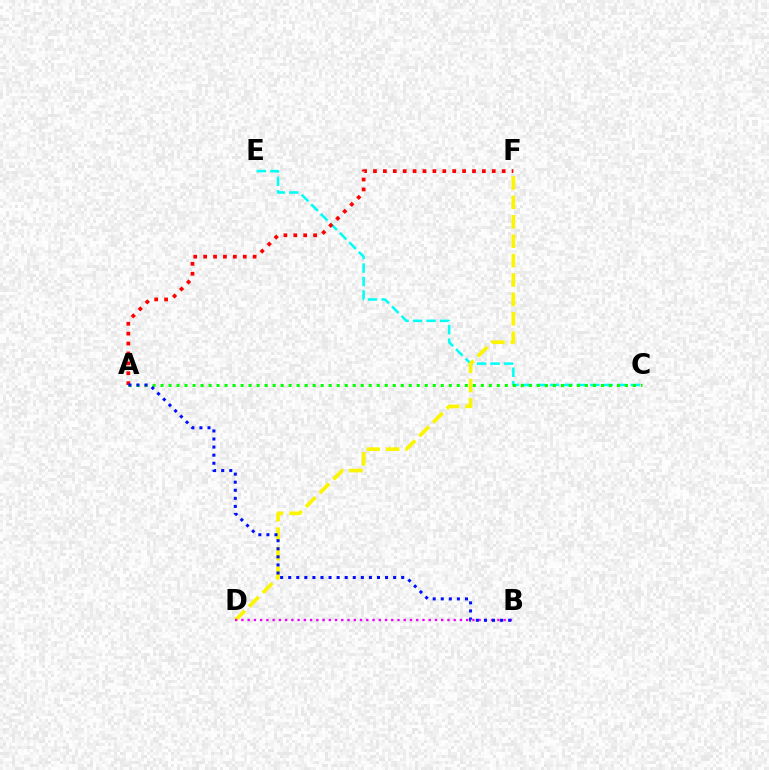{('C', 'E'): [{'color': '#00fff6', 'line_style': 'dashed', 'thickness': 1.83}], ('A', 'C'): [{'color': '#08ff00', 'line_style': 'dotted', 'thickness': 2.18}], ('D', 'F'): [{'color': '#fcf500', 'line_style': 'dashed', 'thickness': 2.64}], ('B', 'D'): [{'color': '#ee00ff', 'line_style': 'dotted', 'thickness': 1.7}], ('A', 'F'): [{'color': '#ff0000', 'line_style': 'dotted', 'thickness': 2.69}], ('A', 'B'): [{'color': '#0010ff', 'line_style': 'dotted', 'thickness': 2.19}]}